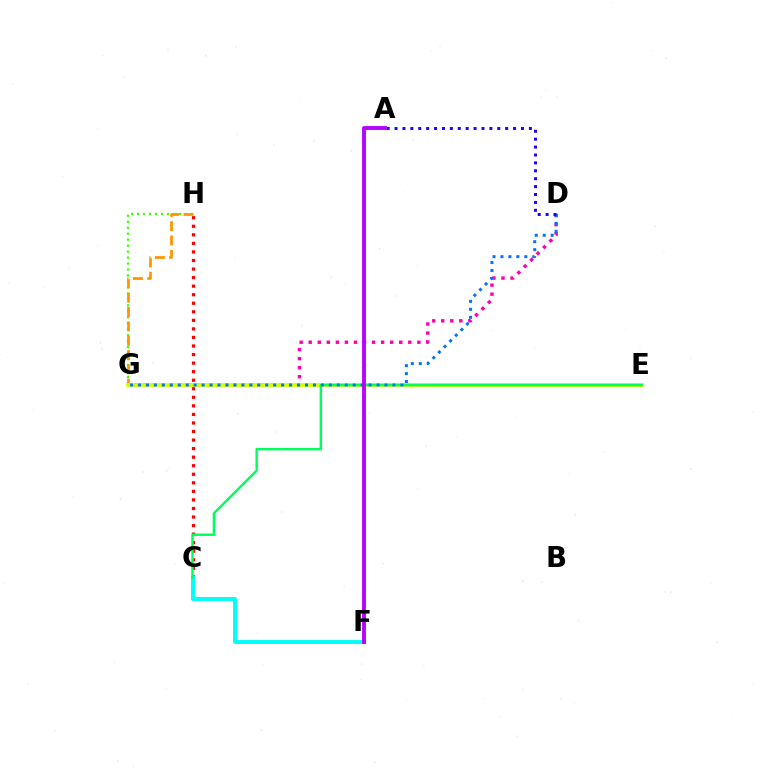{('G', 'H'): [{'color': '#3dff00', 'line_style': 'dotted', 'thickness': 1.62}, {'color': '#ff9400', 'line_style': 'dashed', 'thickness': 1.95}], ('D', 'G'): [{'color': '#ff00ac', 'line_style': 'dotted', 'thickness': 2.46}, {'color': '#0074ff', 'line_style': 'dotted', 'thickness': 2.16}], ('C', 'H'): [{'color': '#ff0000', 'line_style': 'dotted', 'thickness': 2.32}], ('E', 'G'): [{'color': '#d1ff00', 'line_style': 'solid', 'thickness': 2.7}], ('C', 'F'): [{'color': '#00fff6', 'line_style': 'solid', 'thickness': 2.81}], ('C', 'E'): [{'color': '#00ff5c', 'line_style': 'solid', 'thickness': 1.75}], ('A', 'D'): [{'color': '#2500ff', 'line_style': 'dotted', 'thickness': 2.15}], ('A', 'F'): [{'color': '#b900ff', 'line_style': 'solid', 'thickness': 2.78}]}